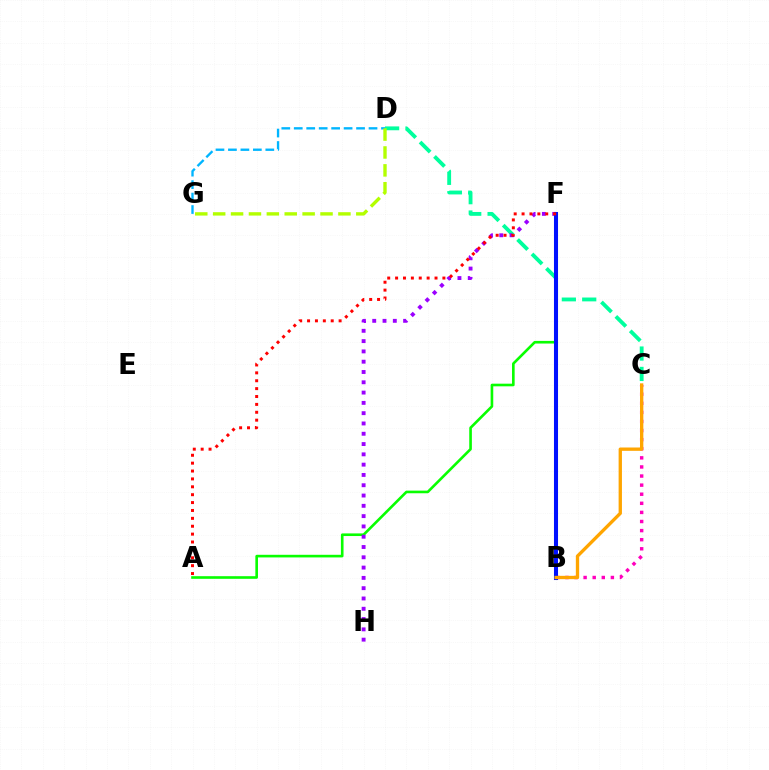{('B', 'C'): [{'color': '#ff00bd', 'line_style': 'dotted', 'thickness': 2.47}, {'color': '#ffa500', 'line_style': 'solid', 'thickness': 2.39}], ('A', 'F'): [{'color': '#08ff00', 'line_style': 'solid', 'thickness': 1.89}, {'color': '#ff0000', 'line_style': 'dotted', 'thickness': 2.14}], ('C', 'D'): [{'color': '#00ff9d', 'line_style': 'dashed', 'thickness': 2.77}], ('D', 'G'): [{'color': '#00b5ff', 'line_style': 'dashed', 'thickness': 1.69}, {'color': '#b3ff00', 'line_style': 'dashed', 'thickness': 2.43}], ('F', 'H'): [{'color': '#9b00ff', 'line_style': 'dotted', 'thickness': 2.8}], ('B', 'F'): [{'color': '#0010ff', 'line_style': 'solid', 'thickness': 2.92}]}